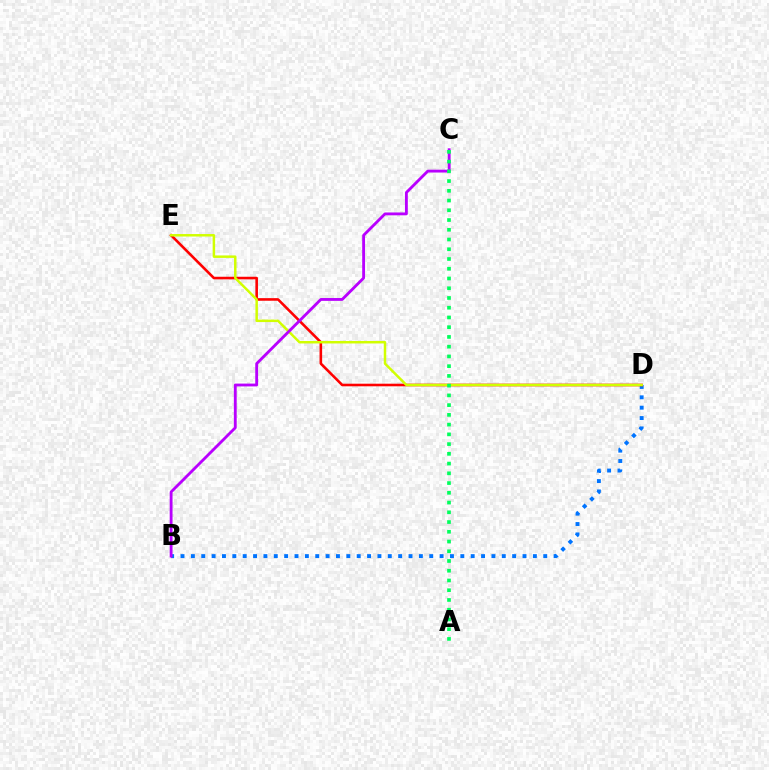{('B', 'D'): [{'color': '#0074ff', 'line_style': 'dotted', 'thickness': 2.82}], ('D', 'E'): [{'color': '#ff0000', 'line_style': 'solid', 'thickness': 1.87}, {'color': '#d1ff00', 'line_style': 'solid', 'thickness': 1.79}], ('B', 'C'): [{'color': '#b900ff', 'line_style': 'solid', 'thickness': 2.04}], ('A', 'C'): [{'color': '#00ff5c', 'line_style': 'dotted', 'thickness': 2.65}]}